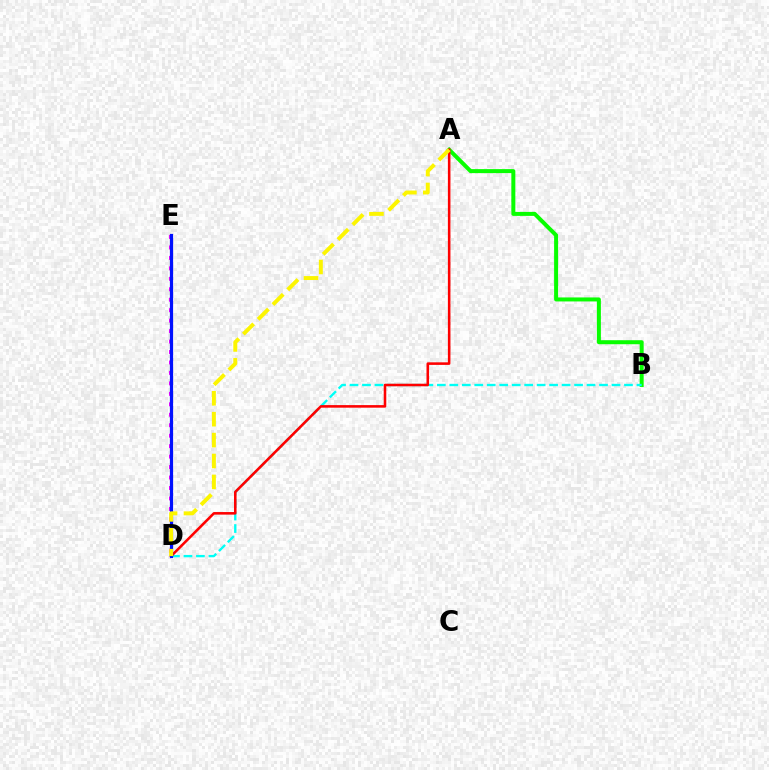{('A', 'B'): [{'color': '#08ff00', 'line_style': 'solid', 'thickness': 2.88}], ('B', 'D'): [{'color': '#00fff6', 'line_style': 'dashed', 'thickness': 1.69}], ('A', 'D'): [{'color': '#ff0000', 'line_style': 'solid', 'thickness': 1.85}, {'color': '#fcf500', 'line_style': 'dashed', 'thickness': 2.84}], ('D', 'E'): [{'color': '#ee00ff', 'line_style': 'dotted', 'thickness': 2.84}, {'color': '#0010ff', 'line_style': 'solid', 'thickness': 2.31}]}